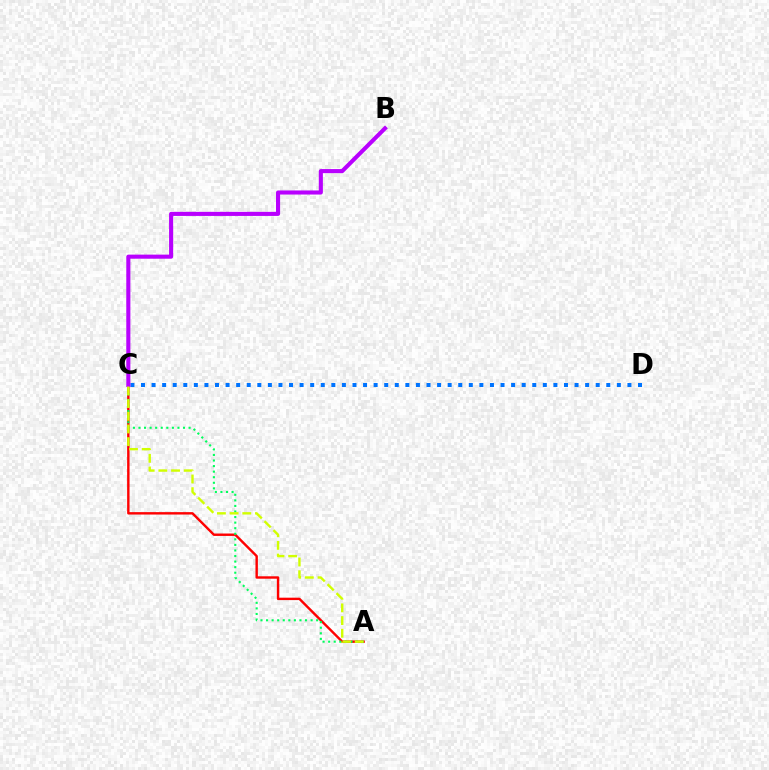{('A', 'C'): [{'color': '#ff0000', 'line_style': 'solid', 'thickness': 1.74}, {'color': '#00ff5c', 'line_style': 'dotted', 'thickness': 1.51}, {'color': '#d1ff00', 'line_style': 'dashed', 'thickness': 1.72}], ('C', 'D'): [{'color': '#0074ff', 'line_style': 'dotted', 'thickness': 2.87}], ('B', 'C'): [{'color': '#b900ff', 'line_style': 'solid', 'thickness': 2.94}]}